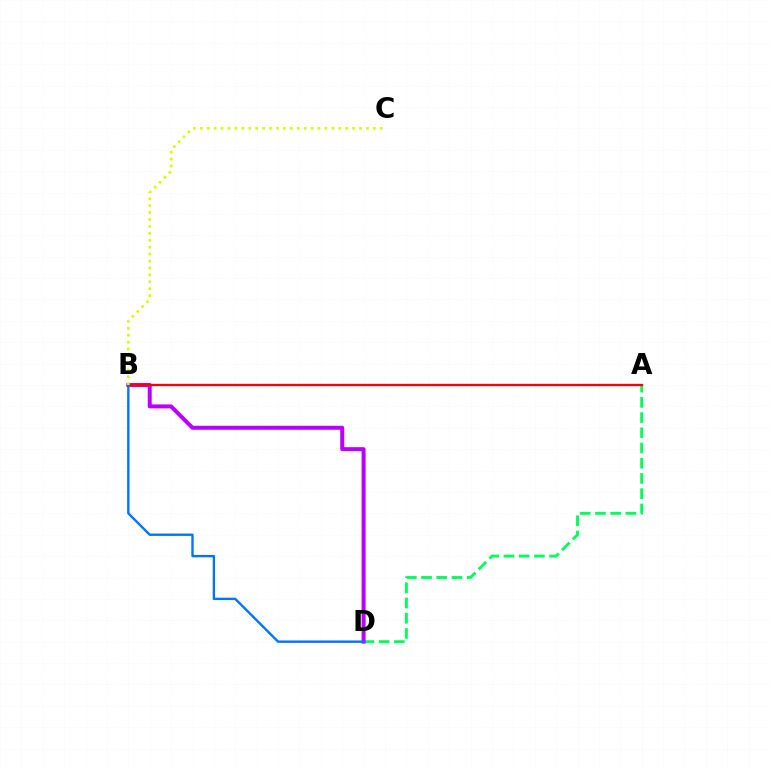{('A', 'D'): [{'color': '#00ff5c', 'line_style': 'dashed', 'thickness': 2.07}], ('B', 'D'): [{'color': '#b900ff', 'line_style': 'solid', 'thickness': 2.87}, {'color': '#0074ff', 'line_style': 'solid', 'thickness': 1.71}], ('A', 'B'): [{'color': '#ff0000', 'line_style': 'solid', 'thickness': 1.68}], ('B', 'C'): [{'color': '#d1ff00', 'line_style': 'dotted', 'thickness': 1.88}]}